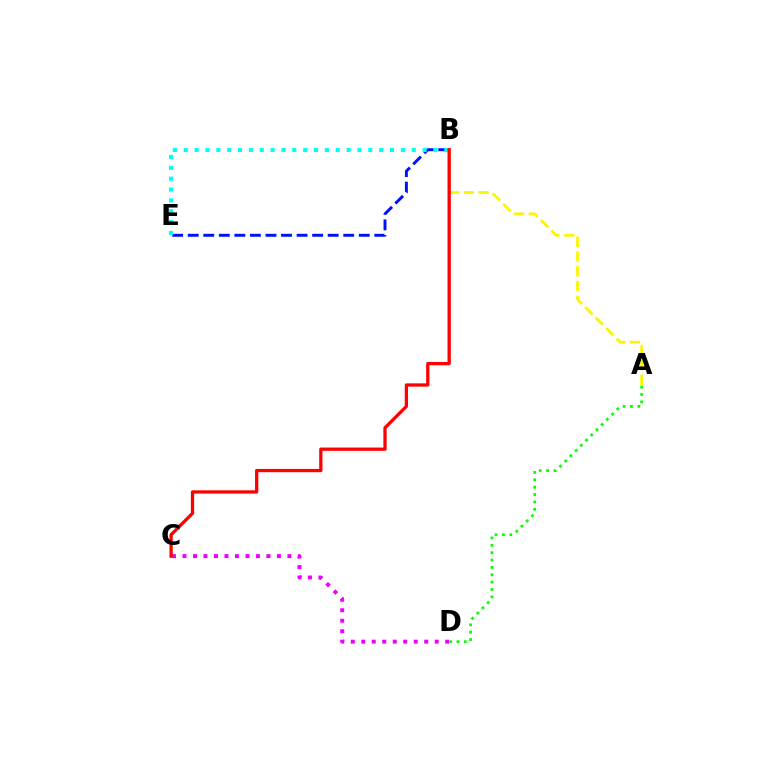{('C', 'D'): [{'color': '#ee00ff', 'line_style': 'dotted', 'thickness': 2.85}], ('A', 'B'): [{'color': '#fcf500', 'line_style': 'dashed', 'thickness': 2.01}], ('A', 'D'): [{'color': '#08ff00', 'line_style': 'dotted', 'thickness': 2.0}], ('B', 'E'): [{'color': '#0010ff', 'line_style': 'dashed', 'thickness': 2.11}, {'color': '#00fff6', 'line_style': 'dotted', 'thickness': 2.95}], ('B', 'C'): [{'color': '#ff0000', 'line_style': 'solid', 'thickness': 2.35}]}